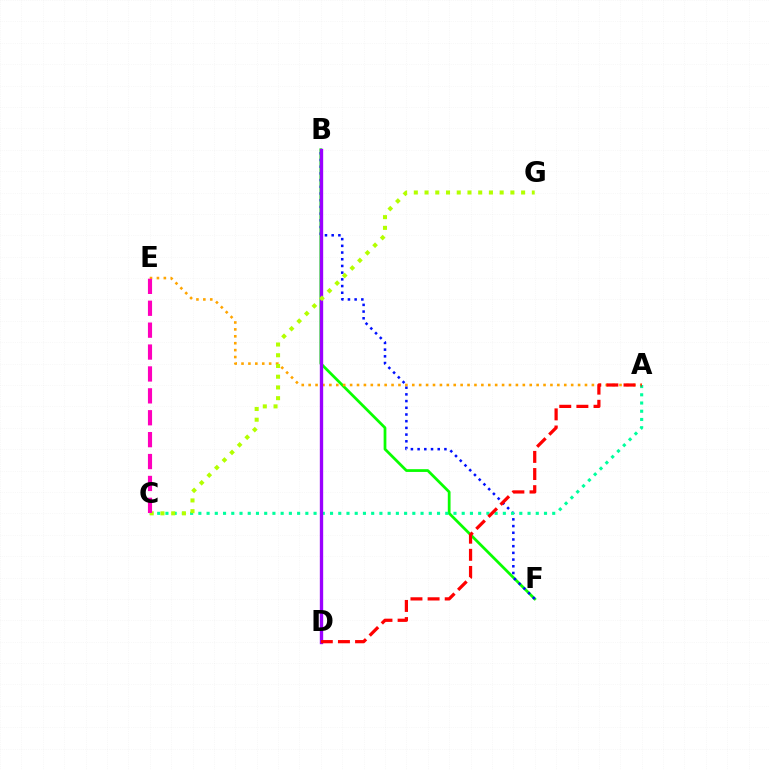{('B', 'F'): [{'color': '#08ff00', 'line_style': 'solid', 'thickness': 1.98}, {'color': '#0010ff', 'line_style': 'dotted', 'thickness': 1.82}], ('B', 'D'): [{'color': '#00b5ff', 'line_style': 'dashed', 'thickness': 1.82}, {'color': '#9b00ff', 'line_style': 'solid', 'thickness': 2.4}], ('A', 'E'): [{'color': '#ffa500', 'line_style': 'dotted', 'thickness': 1.88}], ('A', 'C'): [{'color': '#00ff9d', 'line_style': 'dotted', 'thickness': 2.24}], ('C', 'G'): [{'color': '#b3ff00', 'line_style': 'dotted', 'thickness': 2.92}], ('C', 'E'): [{'color': '#ff00bd', 'line_style': 'dashed', 'thickness': 2.98}], ('A', 'D'): [{'color': '#ff0000', 'line_style': 'dashed', 'thickness': 2.33}]}